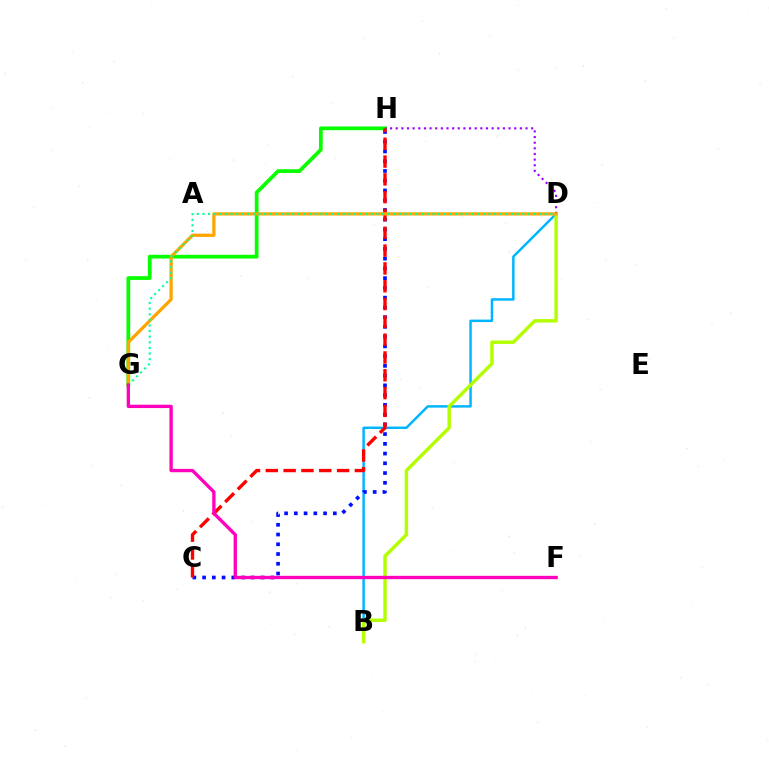{('B', 'D'): [{'color': '#00b5ff', 'line_style': 'solid', 'thickness': 1.78}, {'color': '#b3ff00', 'line_style': 'solid', 'thickness': 2.48}], ('C', 'H'): [{'color': '#0010ff', 'line_style': 'dotted', 'thickness': 2.65}, {'color': '#ff0000', 'line_style': 'dashed', 'thickness': 2.42}], ('G', 'H'): [{'color': '#08ff00', 'line_style': 'solid', 'thickness': 2.69}], ('D', 'H'): [{'color': '#9b00ff', 'line_style': 'dotted', 'thickness': 1.53}], ('D', 'G'): [{'color': '#ffa500', 'line_style': 'solid', 'thickness': 2.34}, {'color': '#00ff9d', 'line_style': 'dotted', 'thickness': 1.52}], ('F', 'G'): [{'color': '#ff00bd', 'line_style': 'solid', 'thickness': 2.4}]}